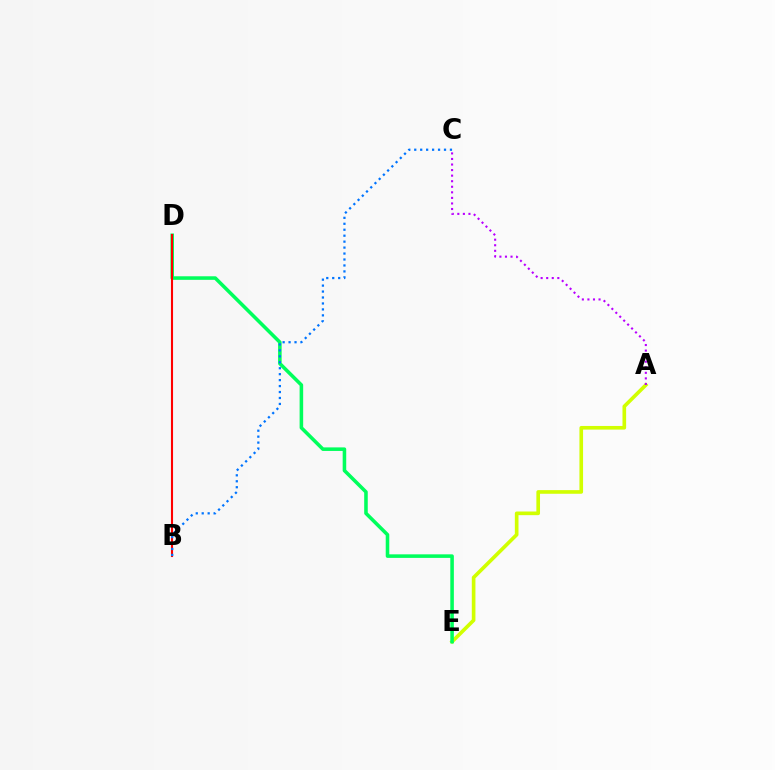{('A', 'E'): [{'color': '#d1ff00', 'line_style': 'solid', 'thickness': 2.62}], ('D', 'E'): [{'color': '#00ff5c', 'line_style': 'solid', 'thickness': 2.56}], ('A', 'C'): [{'color': '#b900ff', 'line_style': 'dotted', 'thickness': 1.51}], ('B', 'D'): [{'color': '#ff0000', 'line_style': 'solid', 'thickness': 1.51}], ('B', 'C'): [{'color': '#0074ff', 'line_style': 'dotted', 'thickness': 1.62}]}